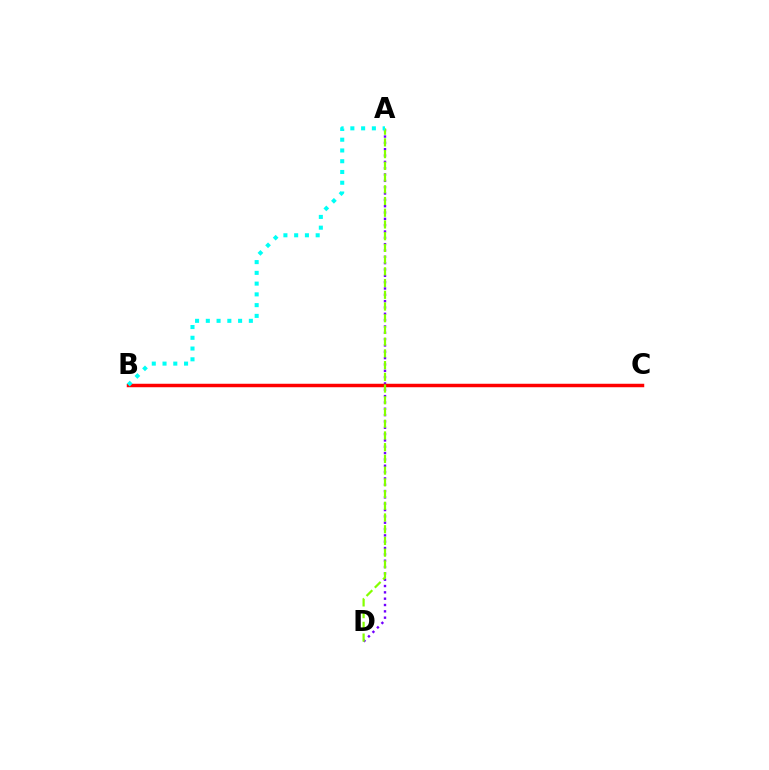{('A', 'D'): [{'color': '#7200ff', 'line_style': 'dotted', 'thickness': 1.72}, {'color': '#84ff00', 'line_style': 'dashed', 'thickness': 1.59}], ('B', 'C'): [{'color': '#ff0000', 'line_style': 'solid', 'thickness': 2.5}], ('A', 'B'): [{'color': '#00fff6', 'line_style': 'dotted', 'thickness': 2.92}]}